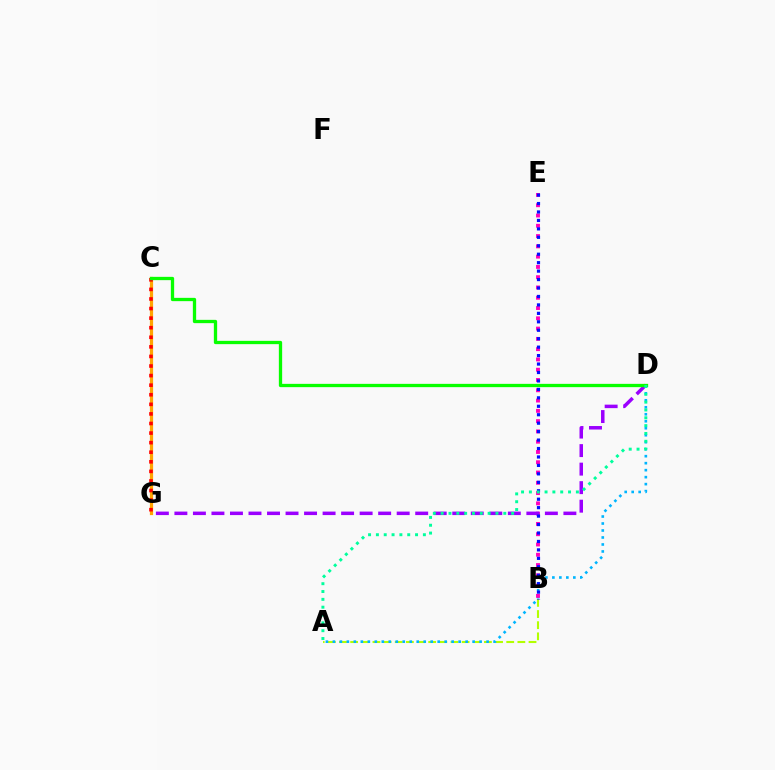{('A', 'B'): [{'color': '#b3ff00', 'line_style': 'dashed', 'thickness': 1.51}], ('C', 'G'): [{'color': '#ffa500', 'line_style': 'solid', 'thickness': 2.32}, {'color': '#ff0000', 'line_style': 'dotted', 'thickness': 2.6}], ('A', 'D'): [{'color': '#00b5ff', 'line_style': 'dotted', 'thickness': 1.9}, {'color': '#00ff9d', 'line_style': 'dotted', 'thickness': 2.13}], ('B', 'E'): [{'color': '#ff00bd', 'line_style': 'dotted', 'thickness': 2.79}, {'color': '#0010ff', 'line_style': 'dotted', 'thickness': 2.3}], ('D', 'G'): [{'color': '#9b00ff', 'line_style': 'dashed', 'thickness': 2.52}], ('C', 'D'): [{'color': '#08ff00', 'line_style': 'solid', 'thickness': 2.37}]}